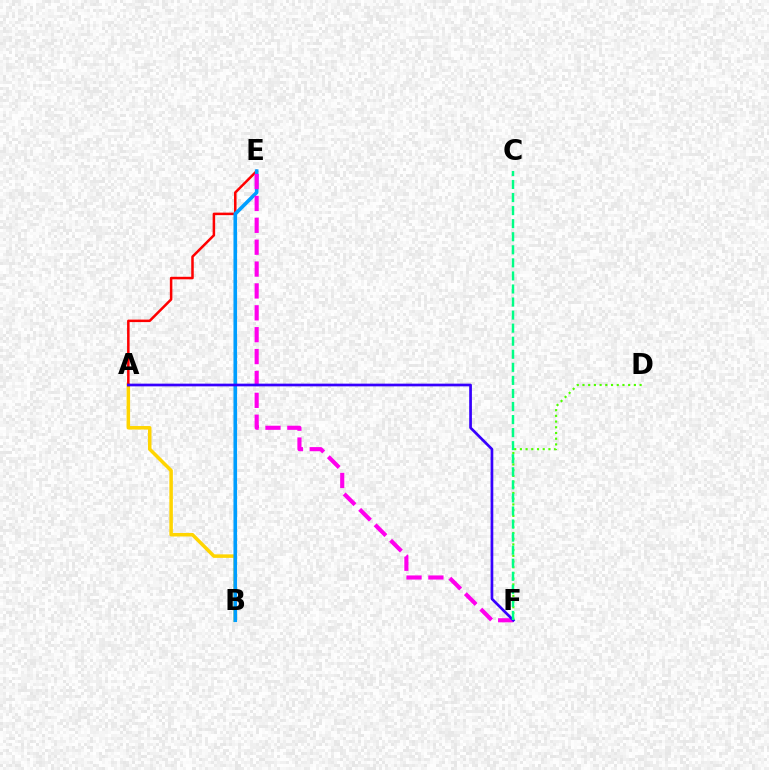{('A', 'B'): [{'color': '#ffd500', 'line_style': 'solid', 'thickness': 2.53}], ('A', 'E'): [{'color': '#ff0000', 'line_style': 'solid', 'thickness': 1.81}], ('D', 'F'): [{'color': '#4fff00', 'line_style': 'dotted', 'thickness': 1.55}], ('B', 'E'): [{'color': '#009eff', 'line_style': 'solid', 'thickness': 2.6}], ('E', 'F'): [{'color': '#ff00ed', 'line_style': 'dashed', 'thickness': 2.97}], ('A', 'F'): [{'color': '#3700ff', 'line_style': 'solid', 'thickness': 1.95}], ('C', 'F'): [{'color': '#00ff86', 'line_style': 'dashed', 'thickness': 1.77}]}